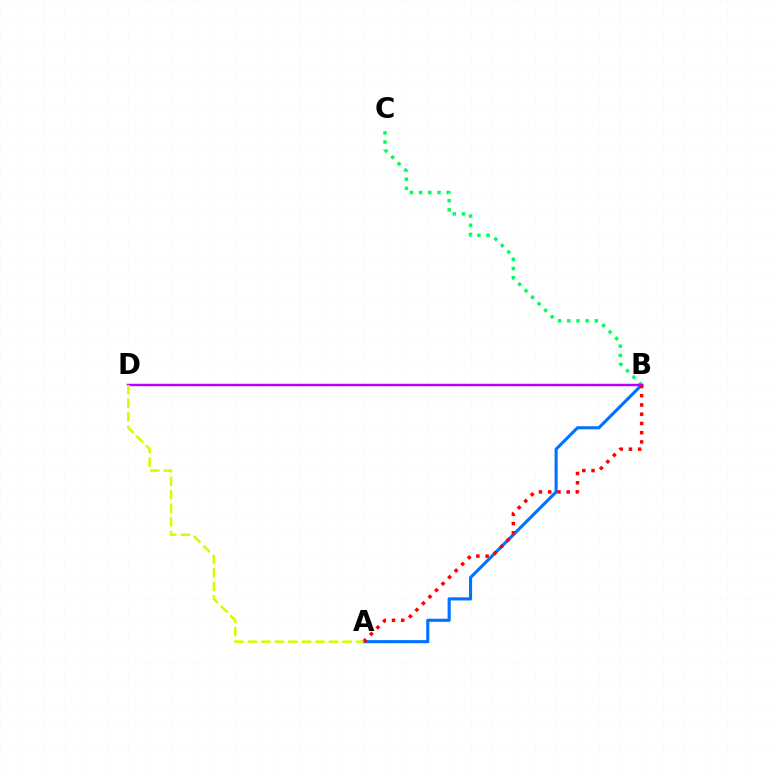{('A', 'B'): [{'color': '#0074ff', 'line_style': 'solid', 'thickness': 2.25}, {'color': '#ff0000', 'line_style': 'dotted', 'thickness': 2.51}], ('B', 'C'): [{'color': '#00ff5c', 'line_style': 'dotted', 'thickness': 2.5}], ('B', 'D'): [{'color': '#b900ff', 'line_style': 'solid', 'thickness': 1.77}], ('A', 'D'): [{'color': '#d1ff00', 'line_style': 'dashed', 'thickness': 1.84}]}